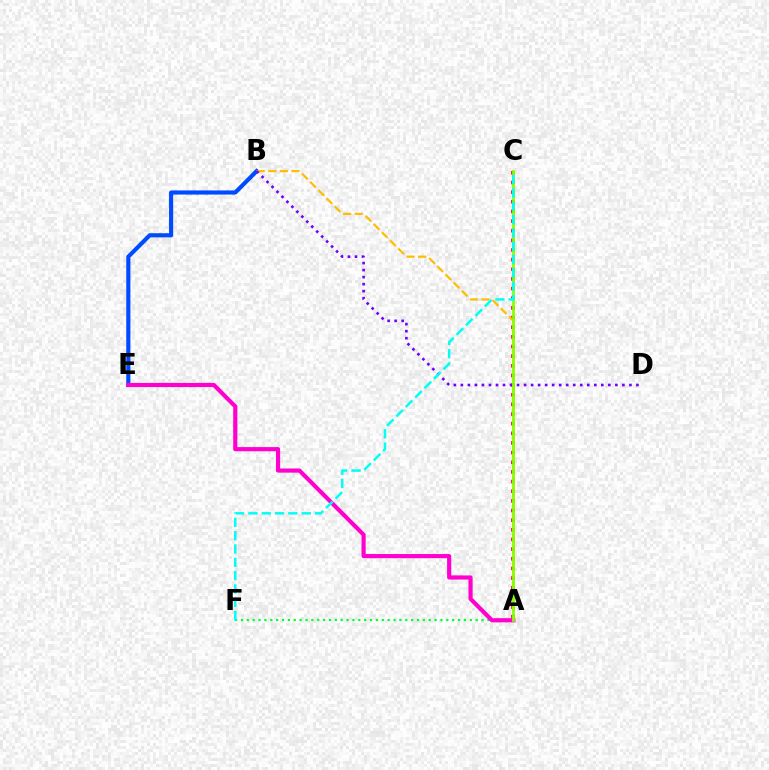{('A', 'F'): [{'color': '#00ff39', 'line_style': 'dotted', 'thickness': 1.59}], ('B', 'E'): [{'color': '#004bff', 'line_style': 'solid', 'thickness': 2.98}], ('A', 'C'): [{'color': '#ff0000', 'line_style': 'dotted', 'thickness': 2.62}, {'color': '#84ff00', 'line_style': 'solid', 'thickness': 1.95}], ('A', 'B'): [{'color': '#ffbd00', 'line_style': 'dashed', 'thickness': 1.57}], ('B', 'D'): [{'color': '#7200ff', 'line_style': 'dotted', 'thickness': 1.91}], ('A', 'E'): [{'color': '#ff00cf', 'line_style': 'solid', 'thickness': 2.99}], ('C', 'F'): [{'color': '#00fff6', 'line_style': 'dashed', 'thickness': 1.81}]}